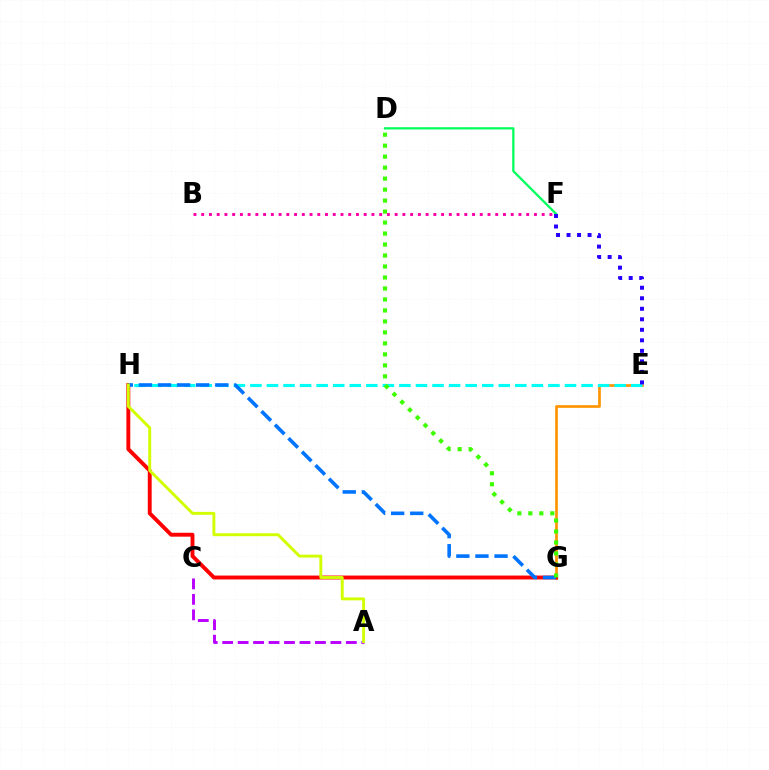{('E', 'G'): [{'color': '#ff9400', 'line_style': 'solid', 'thickness': 1.93}], ('G', 'H'): [{'color': '#ff0000', 'line_style': 'solid', 'thickness': 2.8}, {'color': '#0074ff', 'line_style': 'dashed', 'thickness': 2.59}], ('B', 'F'): [{'color': '#ff00ac', 'line_style': 'dotted', 'thickness': 2.1}], ('E', 'H'): [{'color': '#00fff6', 'line_style': 'dashed', 'thickness': 2.25}], ('D', 'G'): [{'color': '#3dff00', 'line_style': 'dotted', 'thickness': 2.98}], ('A', 'C'): [{'color': '#b900ff', 'line_style': 'dashed', 'thickness': 2.1}], ('D', 'F'): [{'color': '#00ff5c', 'line_style': 'solid', 'thickness': 1.62}], ('E', 'F'): [{'color': '#2500ff', 'line_style': 'dotted', 'thickness': 2.86}], ('A', 'H'): [{'color': '#d1ff00', 'line_style': 'solid', 'thickness': 2.1}]}